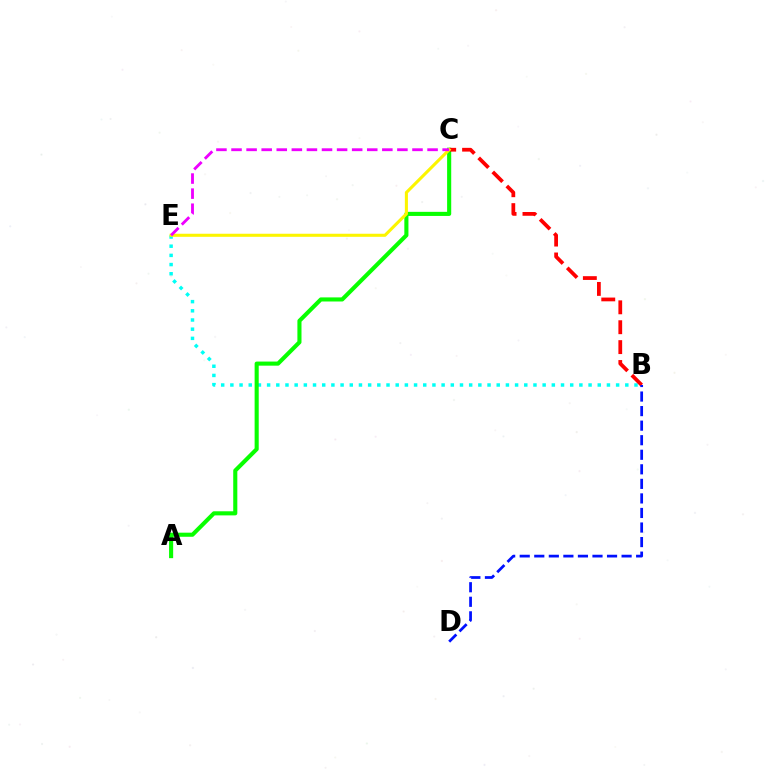{('B', 'E'): [{'color': '#00fff6', 'line_style': 'dotted', 'thickness': 2.5}], ('A', 'C'): [{'color': '#08ff00', 'line_style': 'solid', 'thickness': 2.95}], ('B', 'C'): [{'color': '#ff0000', 'line_style': 'dashed', 'thickness': 2.7}], ('C', 'E'): [{'color': '#fcf500', 'line_style': 'solid', 'thickness': 2.21}, {'color': '#ee00ff', 'line_style': 'dashed', 'thickness': 2.05}], ('B', 'D'): [{'color': '#0010ff', 'line_style': 'dashed', 'thickness': 1.98}]}